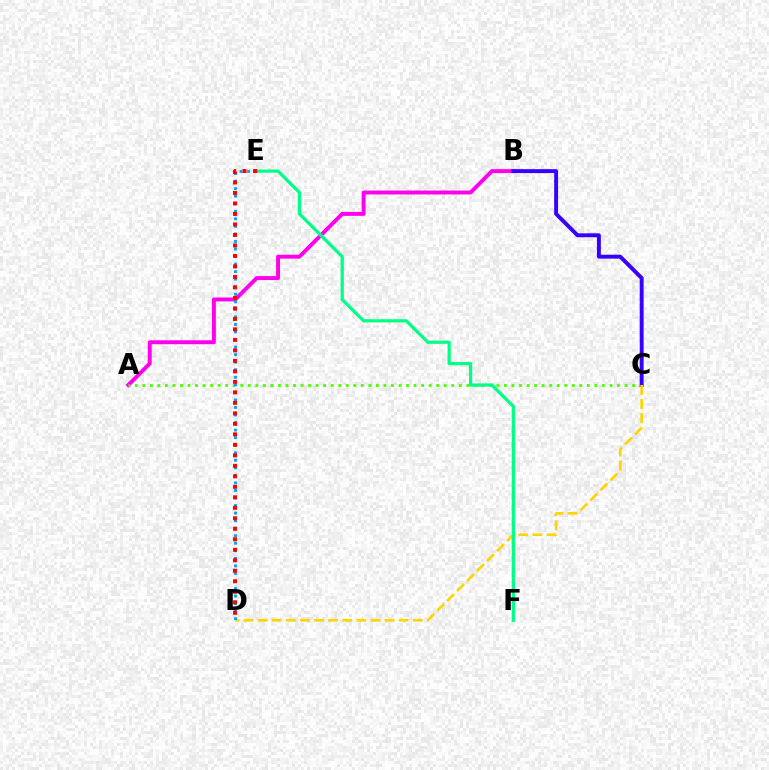{('A', 'B'): [{'color': '#ff00ed', 'line_style': 'solid', 'thickness': 2.82}], ('A', 'C'): [{'color': '#4fff00', 'line_style': 'dotted', 'thickness': 2.05}], ('B', 'C'): [{'color': '#3700ff', 'line_style': 'solid', 'thickness': 2.82}], ('C', 'D'): [{'color': '#ffd500', 'line_style': 'dashed', 'thickness': 1.92}], ('E', 'F'): [{'color': '#00ff86', 'line_style': 'solid', 'thickness': 2.32}], ('D', 'E'): [{'color': '#009eff', 'line_style': 'dotted', 'thickness': 2.05}, {'color': '#ff0000', 'line_style': 'dotted', 'thickness': 2.85}]}